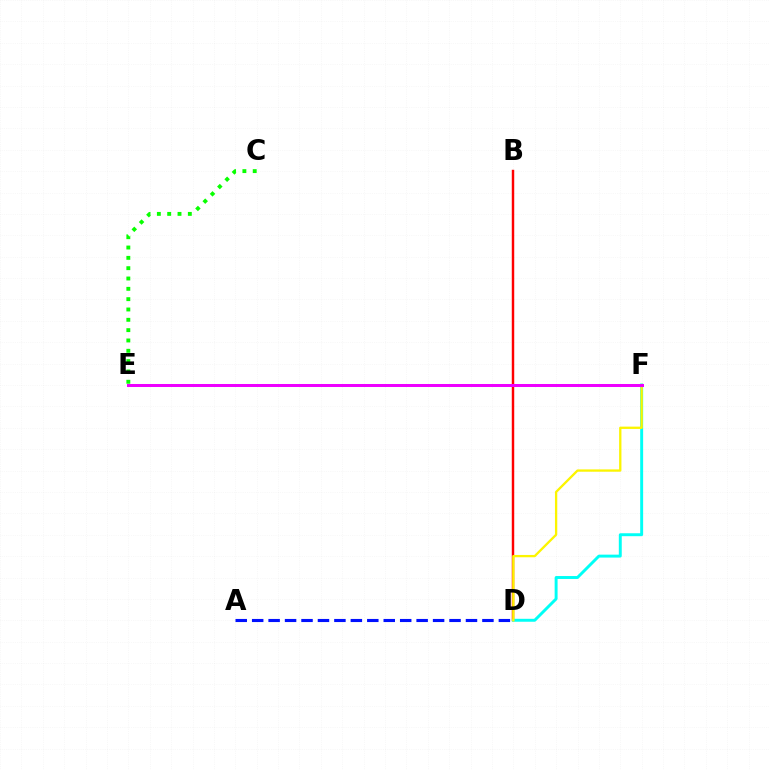{('C', 'E'): [{'color': '#08ff00', 'line_style': 'dotted', 'thickness': 2.81}], ('B', 'D'): [{'color': '#ff0000', 'line_style': 'solid', 'thickness': 1.76}], ('A', 'D'): [{'color': '#0010ff', 'line_style': 'dashed', 'thickness': 2.23}], ('D', 'F'): [{'color': '#00fff6', 'line_style': 'solid', 'thickness': 2.11}, {'color': '#fcf500', 'line_style': 'solid', 'thickness': 1.66}], ('E', 'F'): [{'color': '#ee00ff', 'line_style': 'solid', 'thickness': 2.17}]}